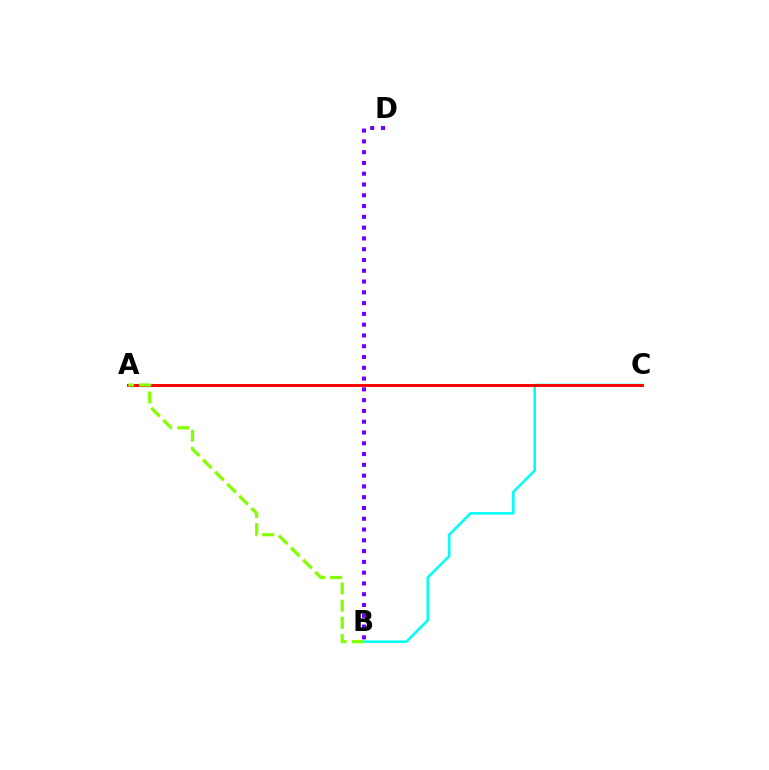{('B', 'C'): [{'color': '#00fff6', 'line_style': 'solid', 'thickness': 1.84}], ('A', 'C'): [{'color': '#ff0000', 'line_style': 'solid', 'thickness': 2.1}], ('B', 'D'): [{'color': '#7200ff', 'line_style': 'dotted', 'thickness': 2.93}], ('A', 'B'): [{'color': '#84ff00', 'line_style': 'dashed', 'thickness': 2.33}]}